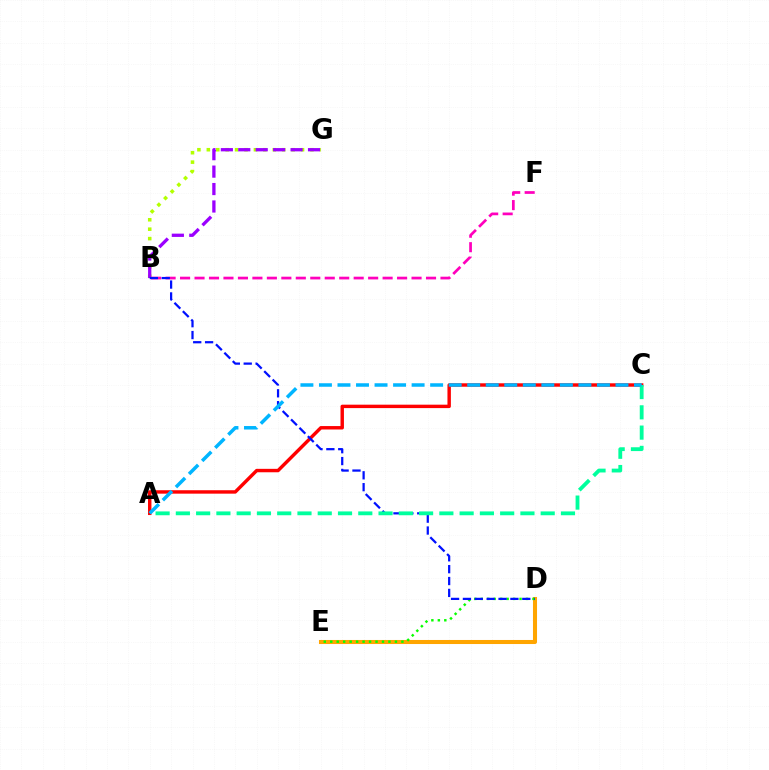{('D', 'E'): [{'color': '#ffa500', 'line_style': 'solid', 'thickness': 2.92}, {'color': '#08ff00', 'line_style': 'dotted', 'thickness': 1.76}], ('B', 'G'): [{'color': '#b3ff00', 'line_style': 'dotted', 'thickness': 2.56}, {'color': '#9b00ff', 'line_style': 'dashed', 'thickness': 2.37}], ('A', 'C'): [{'color': '#ff0000', 'line_style': 'solid', 'thickness': 2.47}, {'color': '#00ff9d', 'line_style': 'dashed', 'thickness': 2.75}, {'color': '#00b5ff', 'line_style': 'dashed', 'thickness': 2.52}], ('B', 'F'): [{'color': '#ff00bd', 'line_style': 'dashed', 'thickness': 1.97}], ('B', 'D'): [{'color': '#0010ff', 'line_style': 'dashed', 'thickness': 1.61}]}